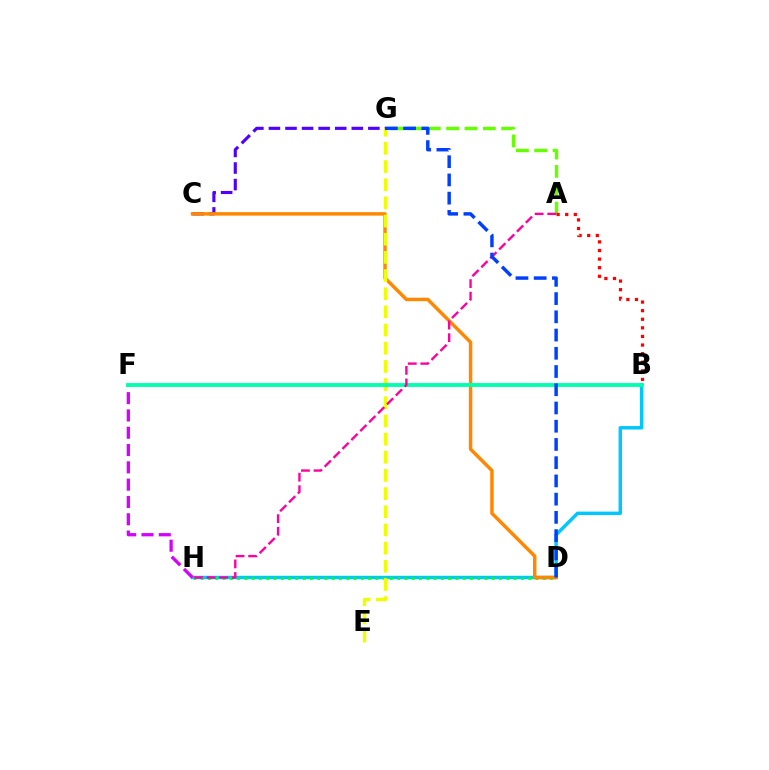{('B', 'H'): [{'color': '#00c7ff', 'line_style': 'solid', 'thickness': 2.48}], ('C', 'G'): [{'color': '#4f00ff', 'line_style': 'dashed', 'thickness': 2.25}], ('D', 'H'): [{'color': '#00ff27', 'line_style': 'dotted', 'thickness': 1.98}], ('F', 'H'): [{'color': '#d600ff', 'line_style': 'dashed', 'thickness': 2.35}], ('A', 'G'): [{'color': '#66ff00', 'line_style': 'dashed', 'thickness': 2.49}], ('C', 'D'): [{'color': '#ff8800', 'line_style': 'solid', 'thickness': 2.5}], ('E', 'G'): [{'color': '#eeff00', 'line_style': 'dashed', 'thickness': 2.47}], ('A', 'B'): [{'color': '#ff0000', 'line_style': 'dotted', 'thickness': 2.34}], ('B', 'F'): [{'color': '#00ffaf', 'line_style': 'solid', 'thickness': 2.77}], ('A', 'H'): [{'color': '#ff00a0', 'line_style': 'dashed', 'thickness': 1.71}], ('D', 'G'): [{'color': '#003fff', 'line_style': 'dashed', 'thickness': 2.48}]}